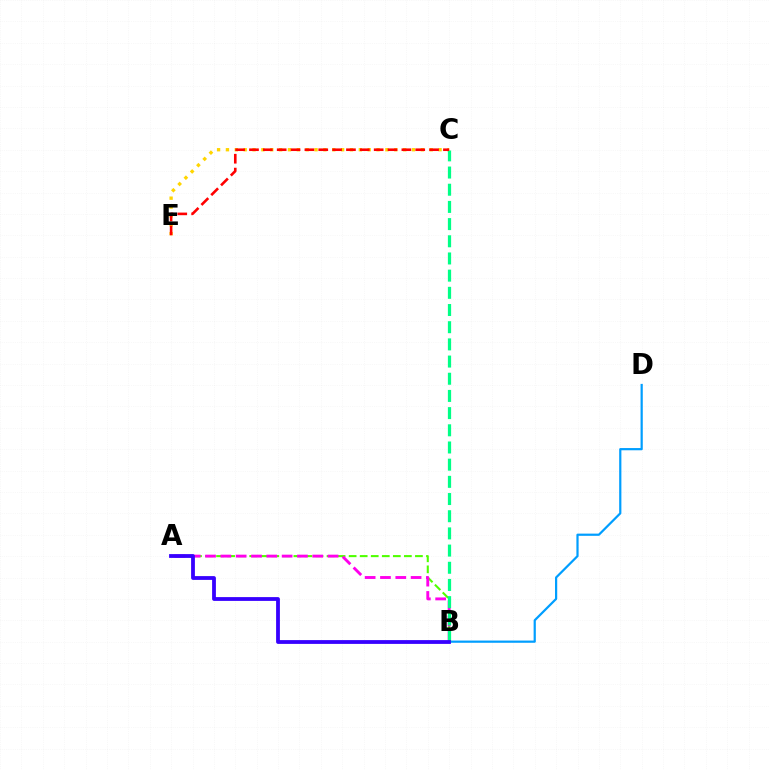{('A', 'B'): [{'color': '#4fff00', 'line_style': 'dashed', 'thickness': 1.5}, {'color': '#ff00ed', 'line_style': 'dashed', 'thickness': 2.08}, {'color': '#3700ff', 'line_style': 'solid', 'thickness': 2.73}], ('B', 'D'): [{'color': '#009eff', 'line_style': 'solid', 'thickness': 1.59}], ('C', 'E'): [{'color': '#ffd500', 'line_style': 'dotted', 'thickness': 2.41}, {'color': '#ff0000', 'line_style': 'dashed', 'thickness': 1.88}], ('B', 'C'): [{'color': '#00ff86', 'line_style': 'dashed', 'thickness': 2.33}]}